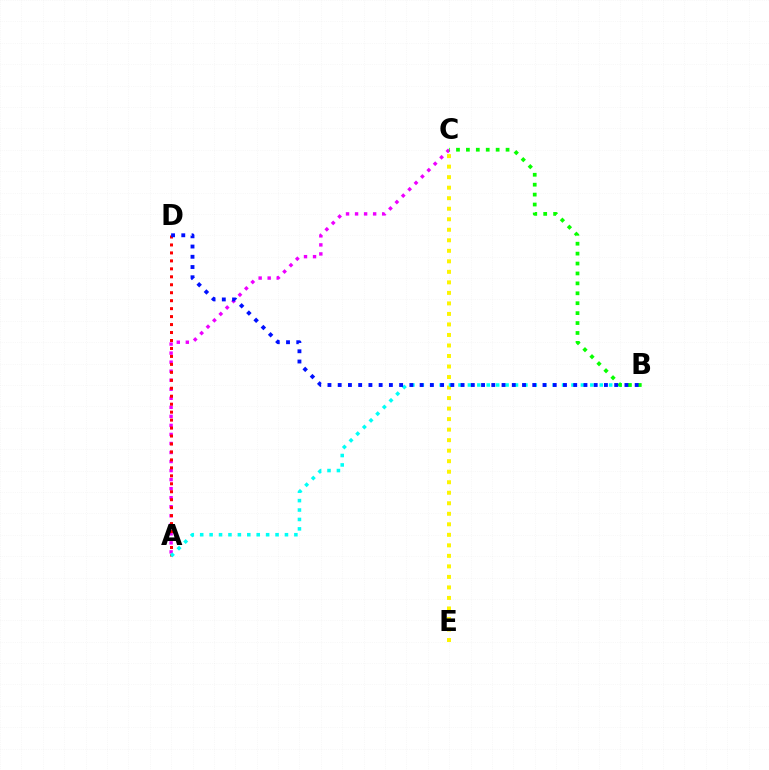{('C', 'E'): [{'color': '#fcf500', 'line_style': 'dotted', 'thickness': 2.86}], ('A', 'C'): [{'color': '#ee00ff', 'line_style': 'dotted', 'thickness': 2.46}], ('A', 'D'): [{'color': '#ff0000', 'line_style': 'dotted', 'thickness': 2.16}], ('A', 'B'): [{'color': '#00fff6', 'line_style': 'dotted', 'thickness': 2.56}], ('B', 'C'): [{'color': '#08ff00', 'line_style': 'dotted', 'thickness': 2.69}], ('B', 'D'): [{'color': '#0010ff', 'line_style': 'dotted', 'thickness': 2.78}]}